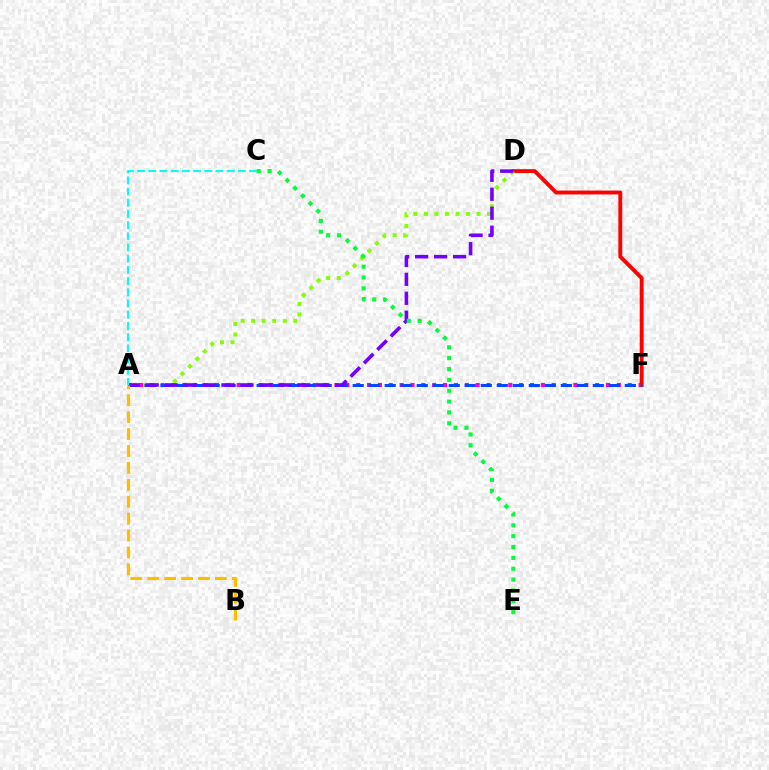{('A', 'F'): [{'color': '#ff00cf', 'line_style': 'dotted', 'thickness': 2.95}, {'color': '#004bff', 'line_style': 'dashed', 'thickness': 2.17}], ('D', 'F'): [{'color': '#ff0000', 'line_style': 'solid', 'thickness': 2.8}], ('A', 'D'): [{'color': '#84ff00', 'line_style': 'dotted', 'thickness': 2.86}, {'color': '#7200ff', 'line_style': 'dashed', 'thickness': 2.58}], ('A', 'B'): [{'color': '#ffbd00', 'line_style': 'dashed', 'thickness': 2.3}], ('A', 'C'): [{'color': '#00fff6', 'line_style': 'dashed', 'thickness': 1.52}], ('C', 'E'): [{'color': '#00ff39', 'line_style': 'dotted', 'thickness': 2.95}]}